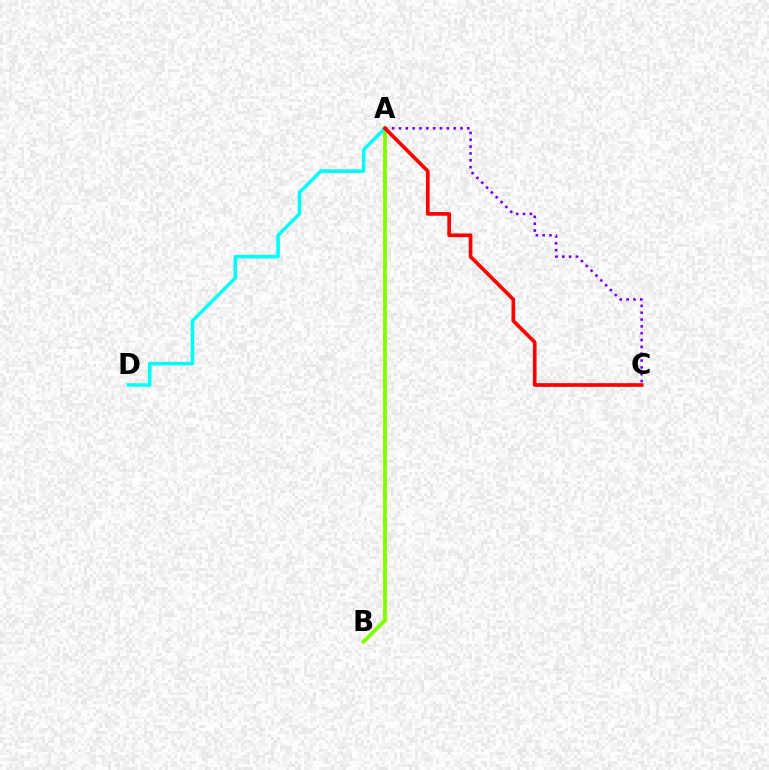{('A', 'B'): [{'color': '#84ff00', 'line_style': 'solid', 'thickness': 2.83}], ('A', 'D'): [{'color': '#00fff6', 'line_style': 'solid', 'thickness': 2.58}], ('A', 'C'): [{'color': '#7200ff', 'line_style': 'dotted', 'thickness': 1.86}, {'color': '#ff0000', 'line_style': 'solid', 'thickness': 2.65}]}